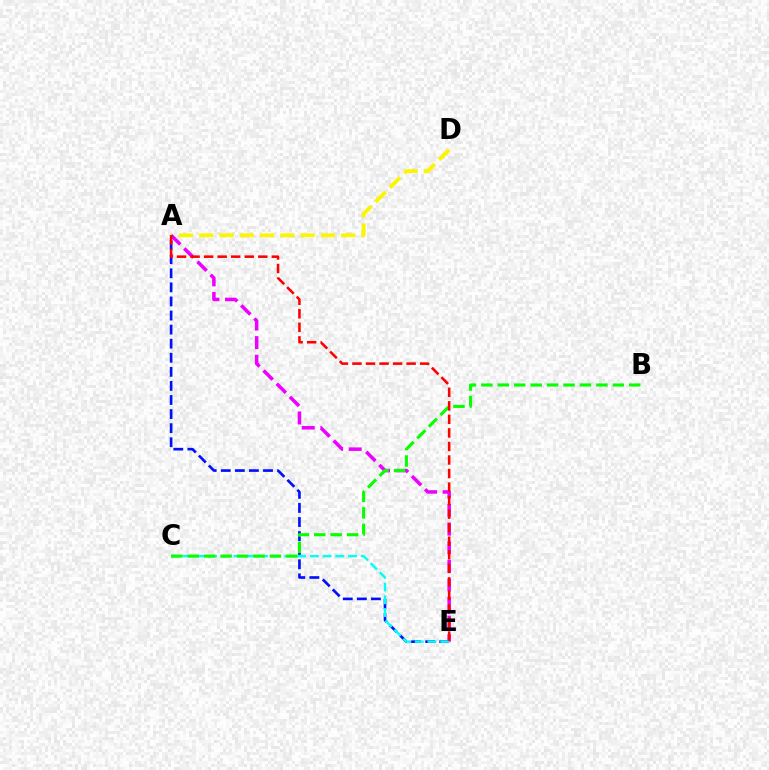{('A', 'D'): [{'color': '#fcf500', 'line_style': 'dashed', 'thickness': 2.75}], ('A', 'E'): [{'color': '#0010ff', 'line_style': 'dashed', 'thickness': 1.91}, {'color': '#ee00ff', 'line_style': 'dashed', 'thickness': 2.53}, {'color': '#ff0000', 'line_style': 'dashed', 'thickness': 1.84}], ('C', 'E'): [{'color': '#00fff6', 'line_style': 'dashed', 'thickness': 1.73}], ('B', 'C'): [{'color': '#08ff00', 'line_style': 'dashed', 'thickness': 2.23}]}